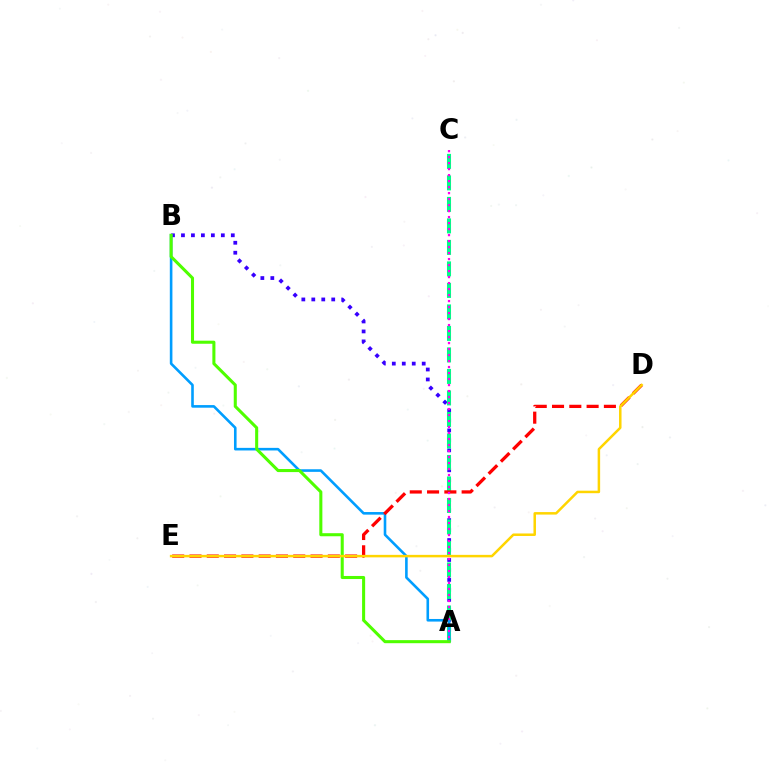{('A', 'B'): [{'color': '#3700ff', 'line_style': 'dotted', 'thickness': 2.71}, {'color': '#009eff', 'line_style': 'solid', 'thickness': 1.87}, {'color': '#4fff00', 'line_style': 'solid', 'thickness': 2.2}], ('A', 'C'): [{'color': '#00ff86', 'line_style': 'dashed', 'thickness': 2.92}, {'color': '#ff00ed', 'line_style': 'dotted', 'thickness': 1.63}], ('D', 'E'): [{'color': '#ff0000', 'line_style': 'dashed', 'thickness': 2.35}, {'color': '#ffd500', 'line_style': 'solid', 'thickness': 1.8}]}